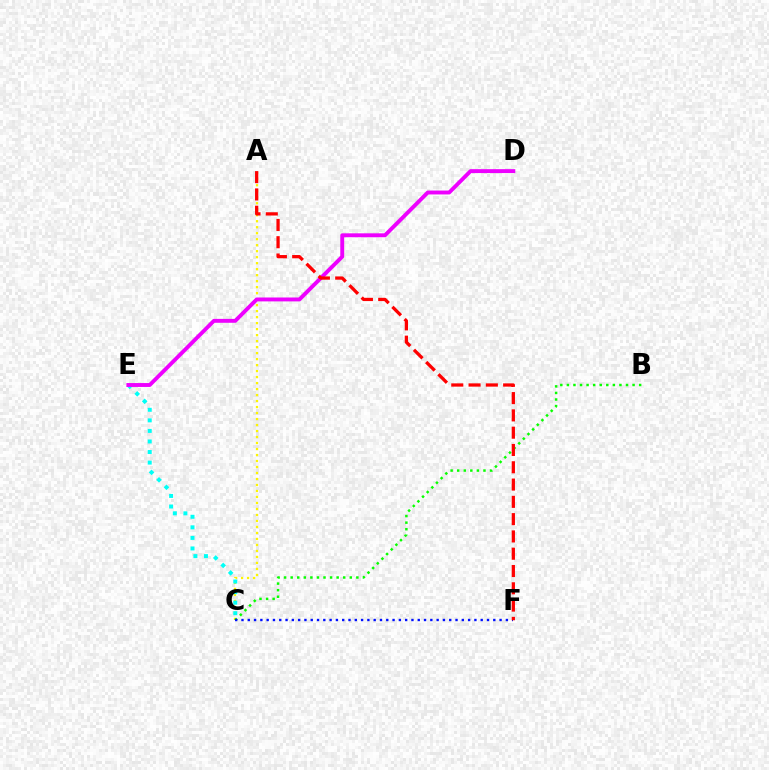{('A', 'C'): [{'color': '#fcf500', 'line_style': 'dotted', 'thickness': 1.63}], ('C', 'E'): [{'color': '#00fff6', 'line_style': 'dotted', 'thickness': 2.87}], ('D', 'E'): [{'color': '#ee00ff', 'line_style': 'solid', 'thickness': 2.81}], ('B', 'C'): [{'color': '#08ff00', 'line_style': 'dotted', 'thickness': 1.78}], ('C', 'F'): [{'color': '#0010ff', 'line_style': 'dotted', 'thickness': 1.71}], ('A', 'F'): [{'color': '#ff0000', 'line_style': 'dashed', 'thickness': 2.35}]}